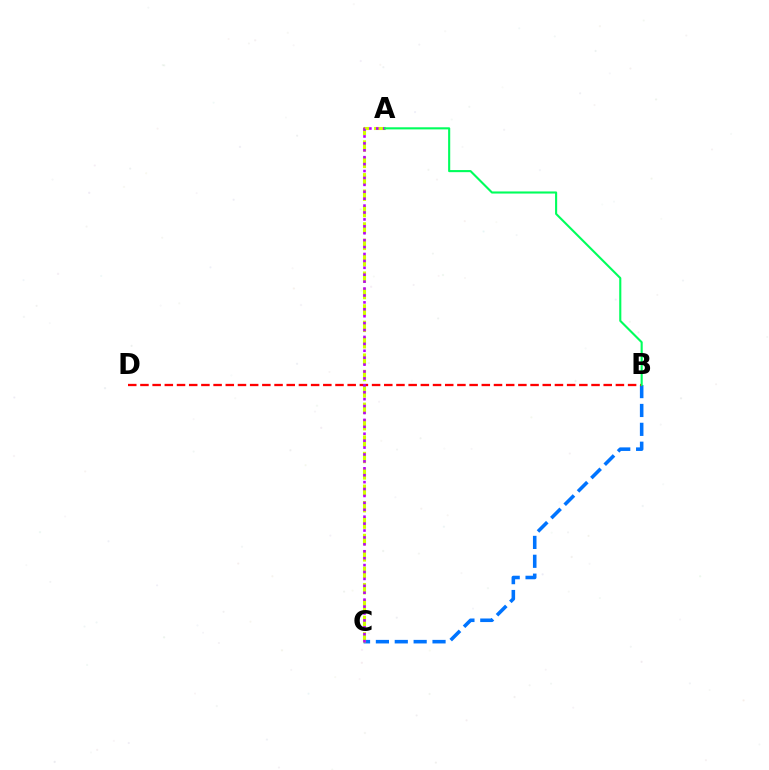{('B', 'C'): [{'color': '#0074ff', 'line_style': 'dashed', 'thickness': 2.56}], ('A', 'C'): [{'color': '#d1ff00', 'line_style': 'dashed', 'thickness': 2.23}, {'color': '#b900ff', 'line_style': 'dotted', 'thickness': 1.88}], ('B', 'D'): [{'color': '#ff0000', 'line_style': 'dashed', 'thickness': 1.66}], ('A', 'B'): [{'color': '#00ff5c', 'line_style': 'solid', 'thickness': 1.52}]}